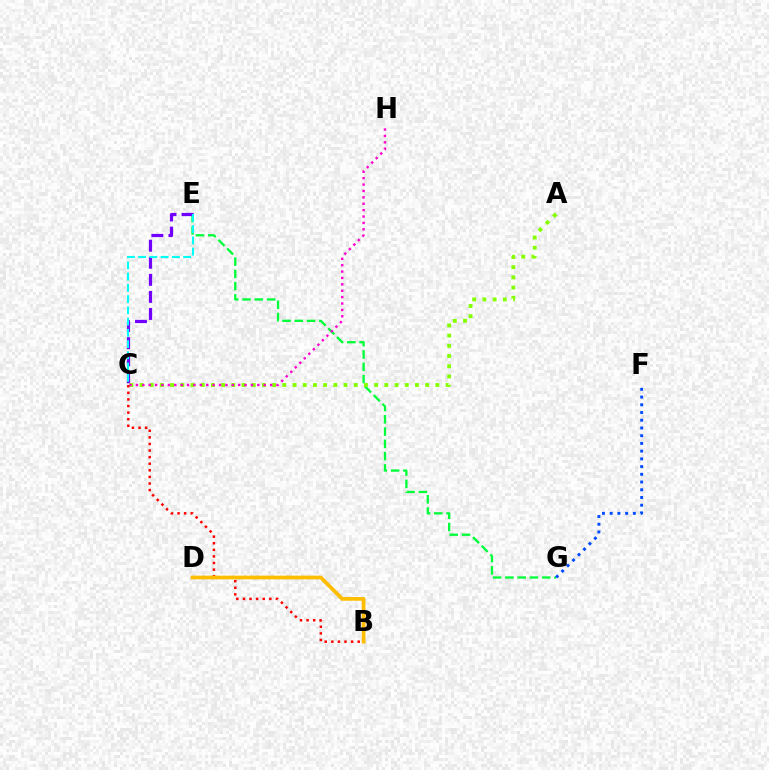{('E', 'G'): [{'color': '#00ff39', 'line_style': 'dashed', 'thickness': 1.67}], ('C', 'E'): [{'color': '#7200ff', 'line_style': 'dashed', 'thickness': 2.32}, {'color': '#00fff6', 'line_style': 'dashed', 'thickness': 1.53}], ('A', 'C'): [{'color': '#84ff00', 'line_style': 'dotted', 'thickness': 2.77}], ('B', 'C'): [{'color': '#ff0000', 'line_style': 'dotted', 'thickness': 1.79}], ('C', 'H'): [{'color': '#ff00cf', 'line_style': 'dotted', 'thickness': 1.74}], ('F', 'G'): [{'color': '#004bff', 'line_style': 'dotted', 'thickness': 2.1}], ('B', 'D'): [{'color': '#ffbd00', 'line_style': 'solid', 'thickness': 2.68}]}